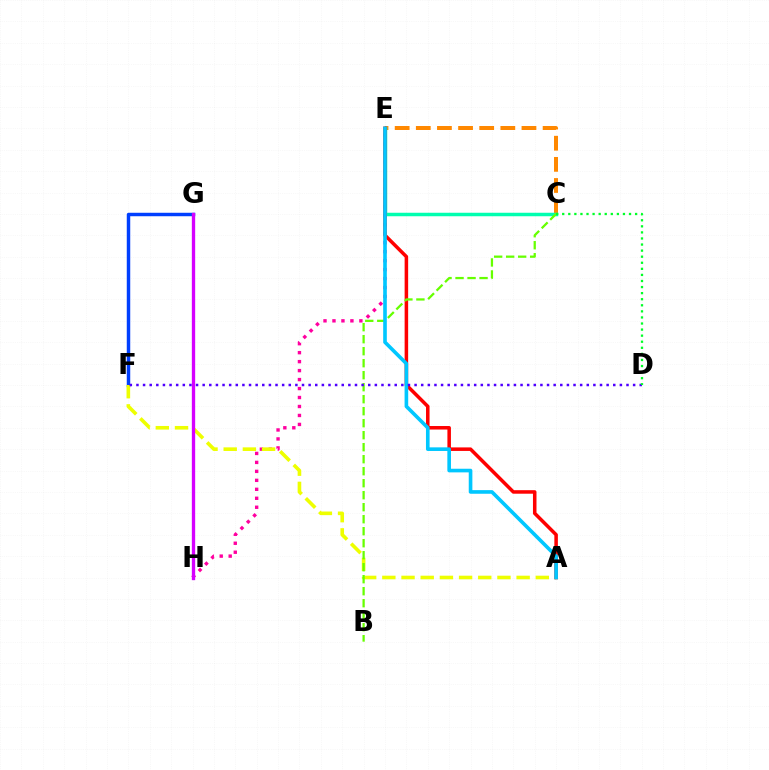{('E', 'H'): [{'color': '#ff00a0', 'line_style': 'dotted', 'thickness': 2.44}], ('F', 'G'): [{'color': '#003fff', 'line_style': 'solid', 'thickness': 2.49}], ('C', 'E'): [{'color': '#ff8800', 'line_style': 'dashed', 'thickness': 2.87}, {'color': '#00ffaf', 'line_style': 'solid', 'thickness': 2.51}], ('A', 'F'): [{'color': '#eeff00', 'line_style': 'dashed', 'thickness': 2.61}], ('G', 'H'): [{'color': '#d600ff', 'line_style': 'solid', 'thickness': 2.4}], ('A', 'E'): [{'color': '#ff0000', 'line_style': 'solid', 'thickness': 2.54}, {'color': '#00c7ff', 'line_style': 'solid', 'thickness': 2.61}], ('B', 'C'): [{'color': '#66ff00', 'line_style': 'dashed', 'thickness': 1.63}], ('D', 'F'): [{'color': '#4f00ff', 'line_style': 'dotted', 'thickness': 1.8}], ('C', 'D'): [{'color': '#00ff27', 'line_style': 'dotted', 'thickness': 1.65}]}